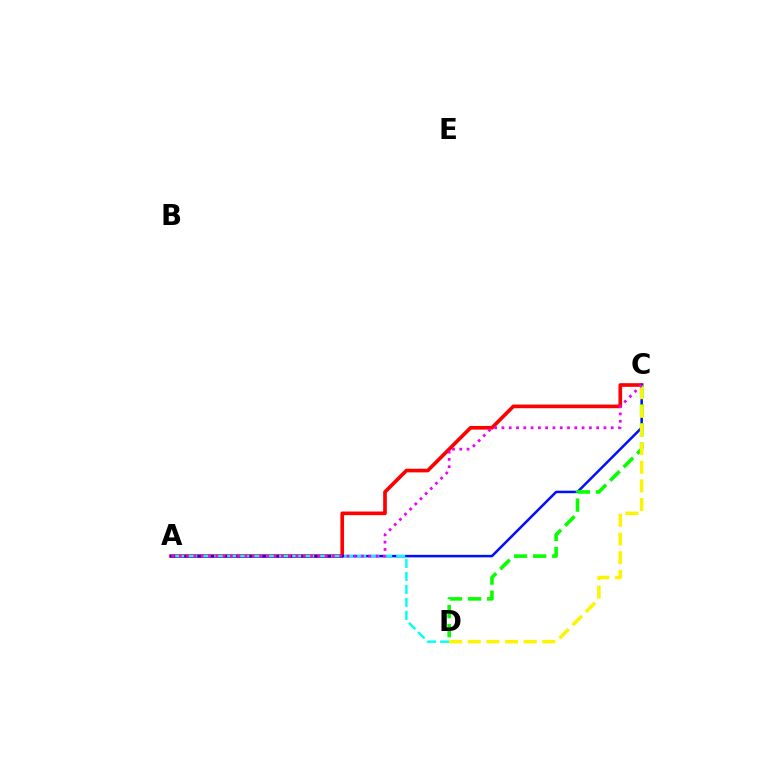{('A', 'C'): [{'color': '#ff0000', 'line_style': 'solid', 'thickness': 2.63}, {'color': '#0010ff', 'line_style': 'solid', 'thickness': 1.81}, {'color': '#ee00ff', 'line_style': 'dotted', 'thickness': 1.98}], ('C', 'D'): [{'color': '#08ff00', 'line_style': 'dashed', 'thickness': 2.59}, {'color': '#fcf500', 'line_style': 'dashed', 'thickness': 2.53}], ('A', 'D'): [{'color': '#00fff6', 'line_style': 'dashed', 'thickness': 1.77}]}